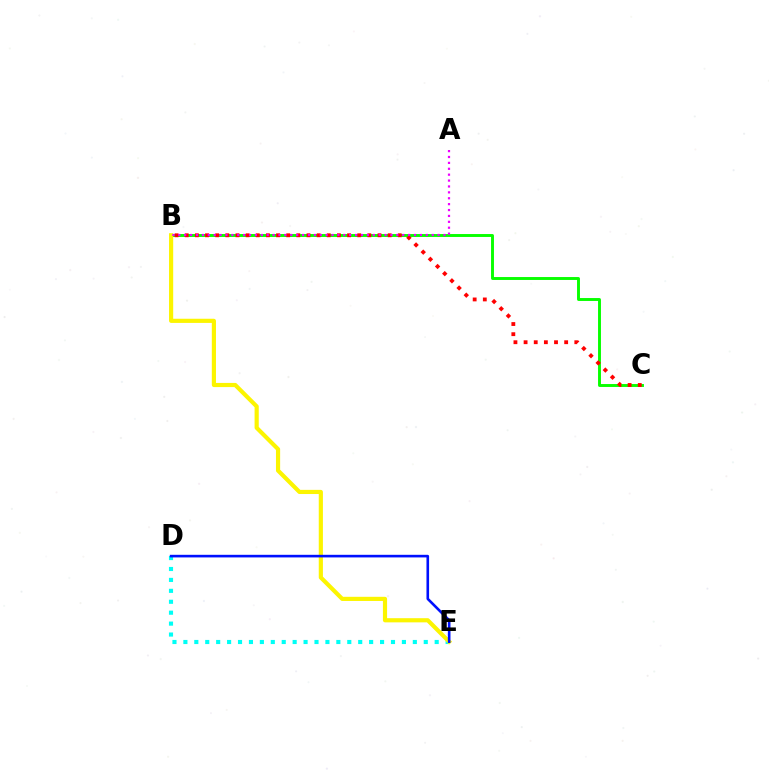{('B', 'C'): [{'color': '#08ff00', 'line_style': 'solid', 'thickness': 2.1}, {'color': '#ff0000', 'line_style': 'dotted', 'thickness': 2.76}], ('D', 'E'): [{'color': '#00fff6', 'line_style': 'dotted', 'thickness': 2.97}, {'color': '#0010ff', 'line_style': 'solid', 'thickness': 1.88}], ('B', 'E'): [{'color': '#fcf500', 'line_style': 'solid', 'thickness': 2.99}], ('A', 'B'): [{'color': '#ee00ff', 'line_style': 'dotted', 'thickness': 1.6}]}